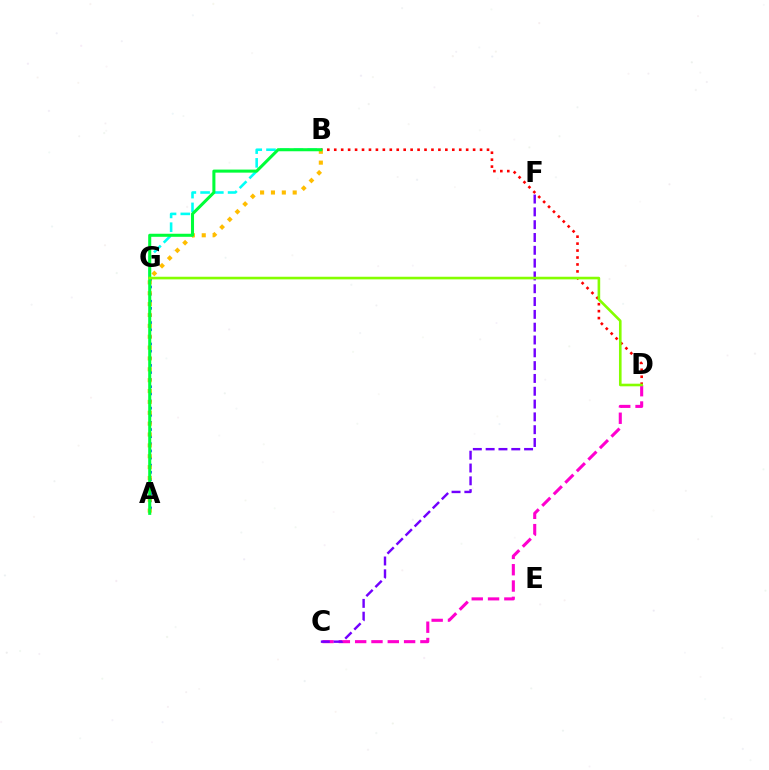{('B', 'D'): [{'color': '#ff0000', 'line_style': 'dotted', 'thickness': 1.89}], ('A', 'G'): [{'color': '#004bff', 'line_style': 'dotted', 'thickness': 1.94}], ('C', 'D'): [{'color': '#ff00cf', 'line_style': 'dashed', 'thickness': 2.22}], ('B', 'G'): [{'color': '#00fff6', 'line_style': 'dashed', 'thickness': 1.87}], ('A', 'B'): [{'color': '#ffbd00', 'line_style': 'dotted', 'thickness': 2.95}, {'color': '#00ff39', 'line_style': 'solid', 'thickness': 2.2}], ('C', 'F'): [{'color': '#7200ff', 'line_style': 'dashed', 'thickness': 1.74}], ('D', 'G'): [{'color': '#84ff00', 'line_style': 'solid', 'thickness': 1.88}]}